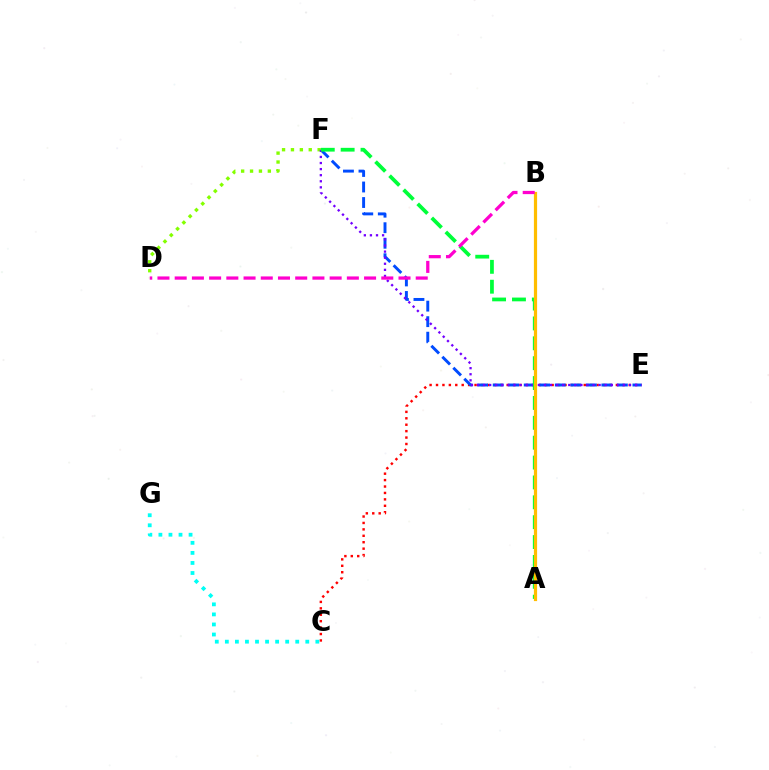{('C', 'E'): [{'color': '#ff0000', 'line_style': 'dotted', 'thickness': 1.75}], ('C', 'G'): [{'color': '#00fff6', 'line_style': 'dotted', 'thickness': 2.73}], ('E', 'F'): [{'color': '#004bff', 'line_style': 'dashed', 'thickness': 2.11}, {'color': '#7200ff', 'line_style': 'dotted', 'thickness': 1.65}], ('D', 'F'): [{'color': '#84ff00', 'line_style': 'dotted', 'thickness': 2.42}], ('A', 'F'): [{'color': '#00ff39', 'line_style': 'dashed', 'thickness': 2.7}], ('A', 'B'): [{'color': '#ffbd00', 'line_style': 'solid', 'thickness': 2.31}], ('B', 'D'): [{'color': '#ff00cf', 'line_style': 'dashed', 'thickness': 2.34}]}